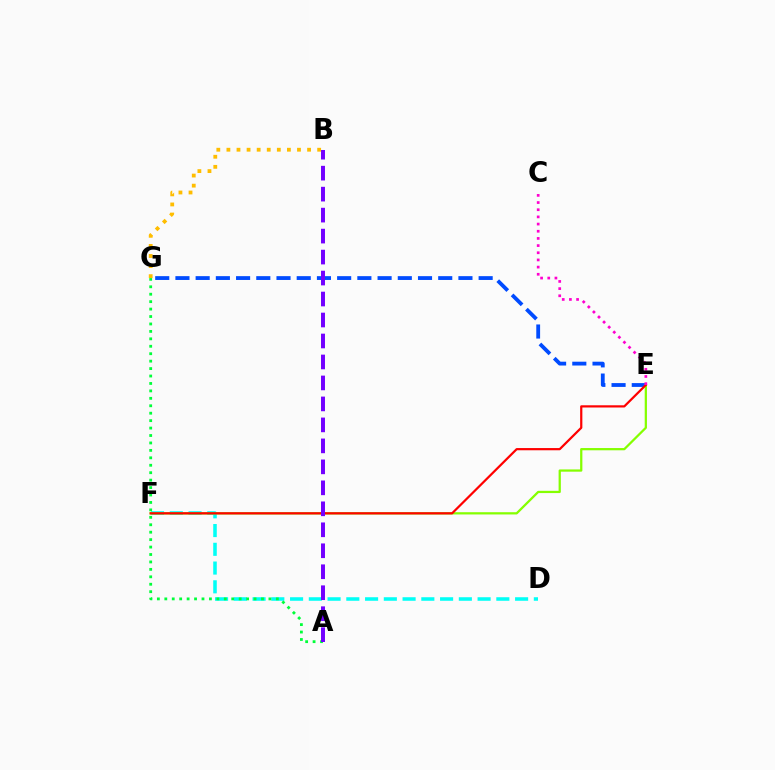{('D', 'F'): [{'color': '#00fff6', 'line_style': 'dashed', 'thickness': 2.55}], ('E', 'G'): [{'color': '#004bff', 'line_style': 'dashed', 'thickness': 2.75}], ('E', 'F'): [{'color': '#84ff00', 'line_style': 'solid', 'thickness': 1.62}, {'color': '#ff0000', 'line_style': 'solid', 'thickness': 1.59}], ('A', 'G'): [{'color': '#00ff39', 'line_style': 'dotted', 'thickness': 2.02}], ('A', 'B'): [{'color': '#7200ff', 'line_style': 'dashed', 'thickness': 2.85}], ('C', 'E'): [{'color': '#ff00cf', 'line_style': 'dotted', 'thickness': 1.95}], ('B', 'G'): [{'color': '#ffbd00', 'line_style': 'dotted', 'thickness': 2.74}]}